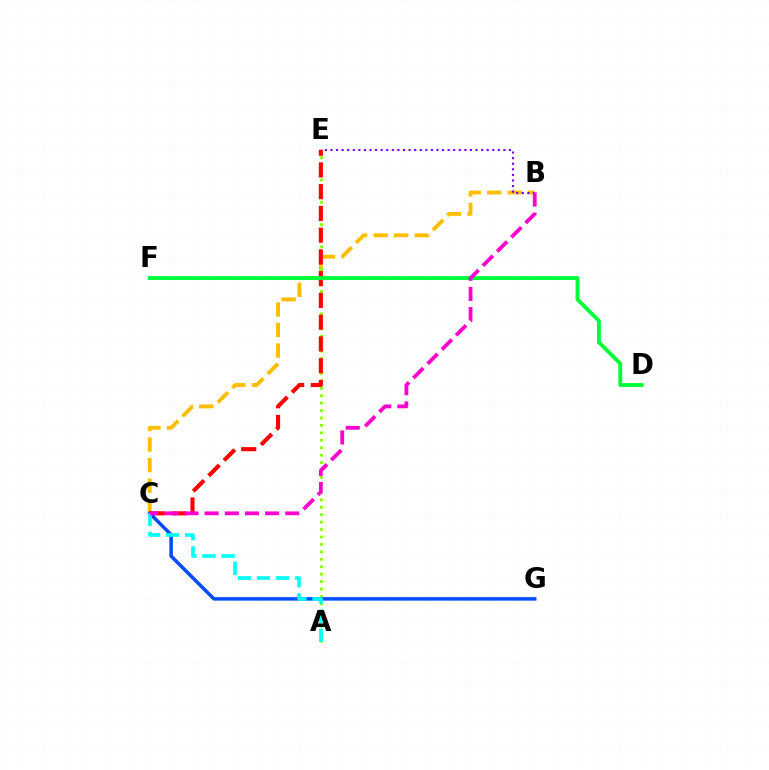{('B', 'C'): [{'color': '#ffbd00', 'line_style': 'dashed', 'thickness': 2.79}, {'color': '#ff00cf', 'line_style': 'dashed', 'thickness': 2.74}], ('B', 'E'): [{'color': '#7200ff', 'line_style': 'dotted', 'thickness': 1.52}], ('A', 'E'): [{'color': '#84ff00', 'line_style': 'dotted', 'thickness': 2.02}], ('C', 'G'): [{'color': '#004bff', 'line_style': 'solid', 'thickness': 2.52}], ('C', 'E'): [{'color': '#ff0000', 'line_style': 'dashed', 'thickness': 2.96}], ('A', 'C'): [{'color': '#00fff6', 'line_style': 'dashed', 'thickness': 2.6}], ('D', 'F'): [{'color': '#00ff39', 'line_style': 'solid', 'thickness': 2.77}]}